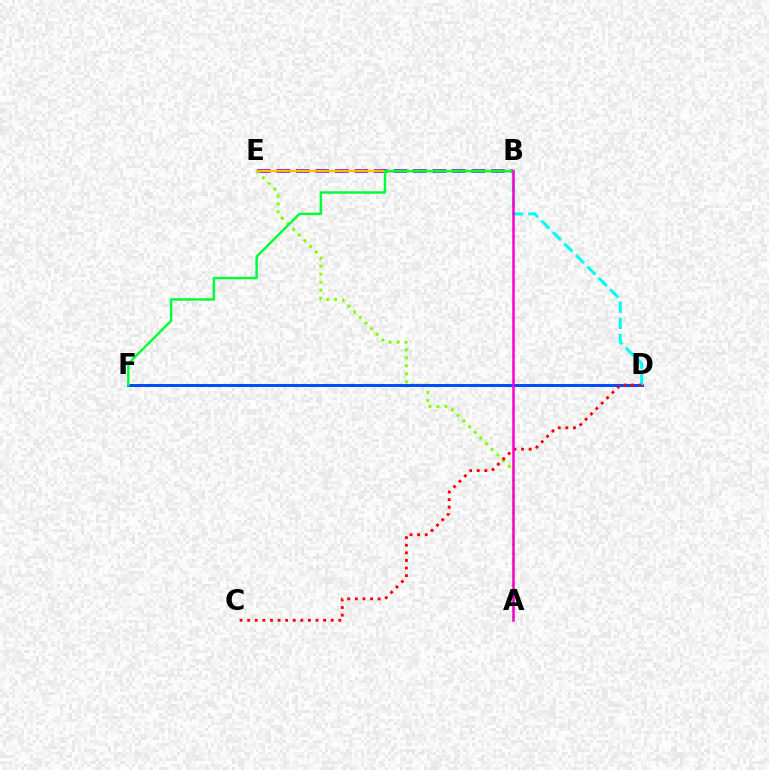{('B', 'E'): [{'color': '#7200ff', 'line_style': 'dashed', 'thickness': 2.65}, {'color': '#ffbd00', 'line_style': 'solid', 'thickness': 1.72}], ('A', 'E'): [{'color': '#84ff00', 'line_style': 'dotted', 'thickness': 2.18}], ('D', 'F'): [{'color': '#004bff', 'line_style': 'solid', 'thickness': 2.12}], ('B', 'F'): [{'color': '#00ff39', 'line_style': 'solid', 'thickness': 1.78}], ('B', 'D'): [{'color': '#00fff6', 'line_style': 'dashed', 'thickness': 2.2}], ('C', 'D'): [{'color': '#ff0000', 'line_style': 'dotted', 'thickness': 2.06}], ('A', 'B'): [{'color': '#ff00cf', 'line_style': 'solid', 'thickness': 1.81}]}